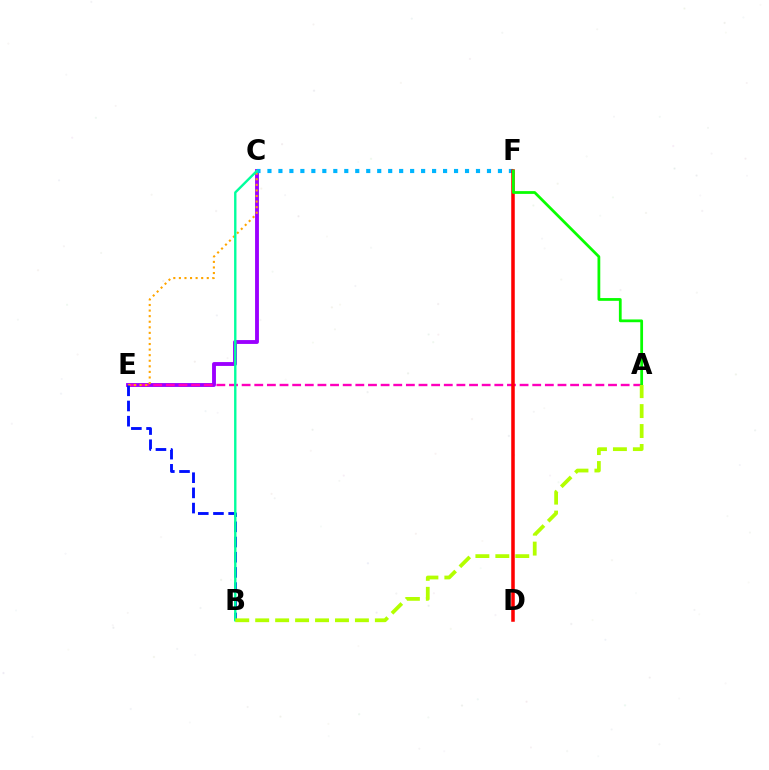{('C', 'E'): [{'color': '#9b00ff', 'line_style': 'solid', 'thickness': 2.78}, {'color': '#ffa500', 'line_style': 'dotted', 'thickness': 1.51}], ('C', 'F'): [{'color': '#00b5ff', 'line_style': 'dotted', 'thickness': 2.98}], ('A', 'E'): [{'color': '#ff00bd', 'line_style': 'dashed', 'thickness': 1.72}], ('D', 'F'): [{'color': '#ff0000', 'line_style': 'solid', 'thickness': 2.54}], ('B', 'E'): [{'color': '#0010ff', 'line_style': 'dashed', 'thickness': 2.06}], ('A', 'F'): [{'color': '#08ff00', 'line_style': 'solid', 'thickness': 1.99}], ('B', 'C'): [{'color': '#00ff9d', 'line_style': 'solid', 'thickness': 1.71}], ('A', 'B'): [{'color': '#b3ff00', 'line_style': 'dashed', 'thickness': 2.71}]}